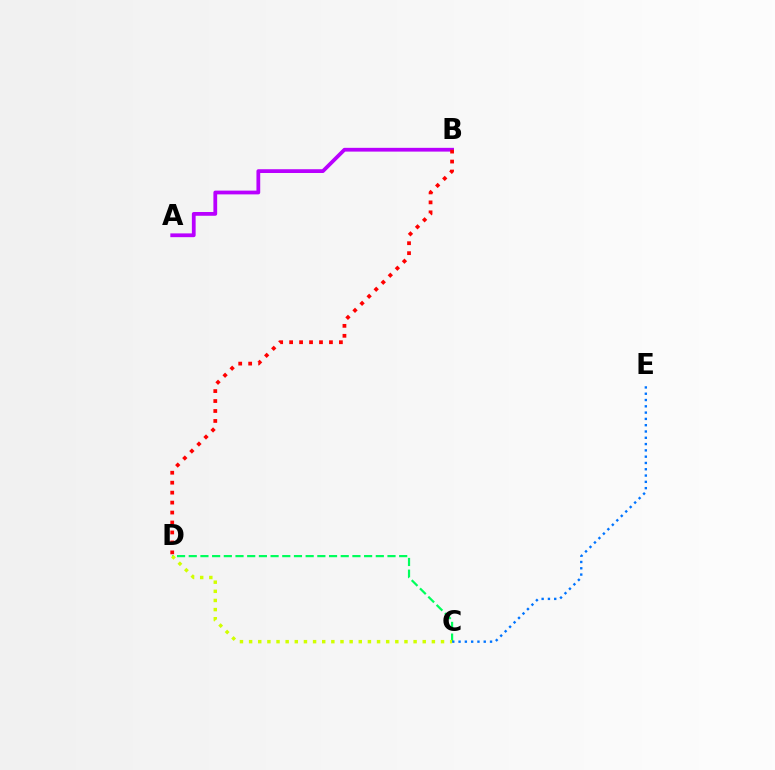{('A', 'B'): [{'color': '#b900ff', 'line_style': 'solid', 'thickness': 2.71}], ('C', 'D'): [{'color': '#00ff5c', 'line_style': 'dashed', 'thickness': 1.59}, {'color': '#d1ff00', 'line_style': 'dotted', 'thickness': 2.48}], ('C', 'E'): [{'color': '#0074ff', 'line_style': 'dotted', 'thickness': 1.71}], ('B', 'D'): [{'color': '#ff0000', 'line_style': 'dotted', 'thickness': 2.71}]}